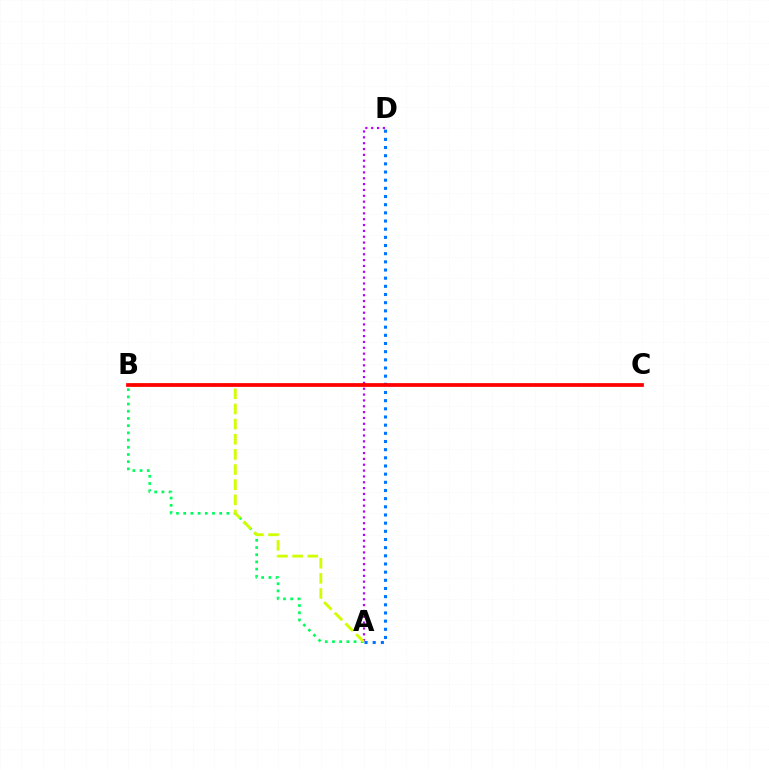{('A', 'B'): [{'color': '#00ff5c', 'line_style': 'dotted', 'thickness': 1.96}, {'color': '#d1ff00', 'line_style': 'dashed', 'thickness': 2.06}], ('A', 'D'): [{'color': '#b900ff', 'line_style': 'dotted', 'thickness': 1.59}, {'color': '#0074ff', 'line_style': 'dotted', 'thickness': 2.22}], ('B', 'C'): [{'color': '#ff0000', 'line_style': 'solid', 'thickness': 2.7}]}